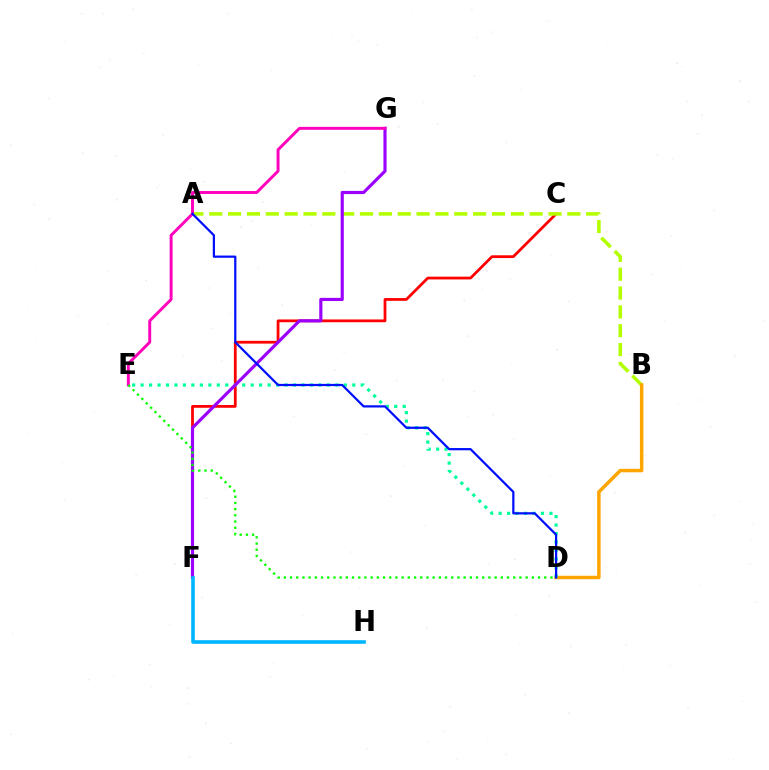{('C', 'F'): [{'color': '#ff0000', 'line_style': 'solid', 'thickness': 1.99}], ('A', 'B'): [{'color': '#b3ff00', 'line_style': 'dashed', 'thickness': 2.56}], ('B', 'D'): [{'color': '#ffa500', 'line_style': 'solid', 'thickness': 2.5}], ('D', 'E'): [{'color': '#00ff9d', 'line_style': 'dotted', 'thickness': 2.3}, {'color': '#08ff00', 'line_style': 'dotted', 'thickness': 1.68}], ('F', 'G'): [{'color': '#9b00ff', 'line_style': 'solid', 'thickness': 2.27}], ('E', 'G'): [{'color': '#ff00bd', 'line_style': 'solid', 'thickness': 2.11}], ('F', 'H'): [{'color': '#00b5ff', 'line_style': 'solid', 'thickness': 2.6}], ('A', 'D'): [{'color': '#0010ff', 'line_style': 'solid', 'thickness': 1.61}]}